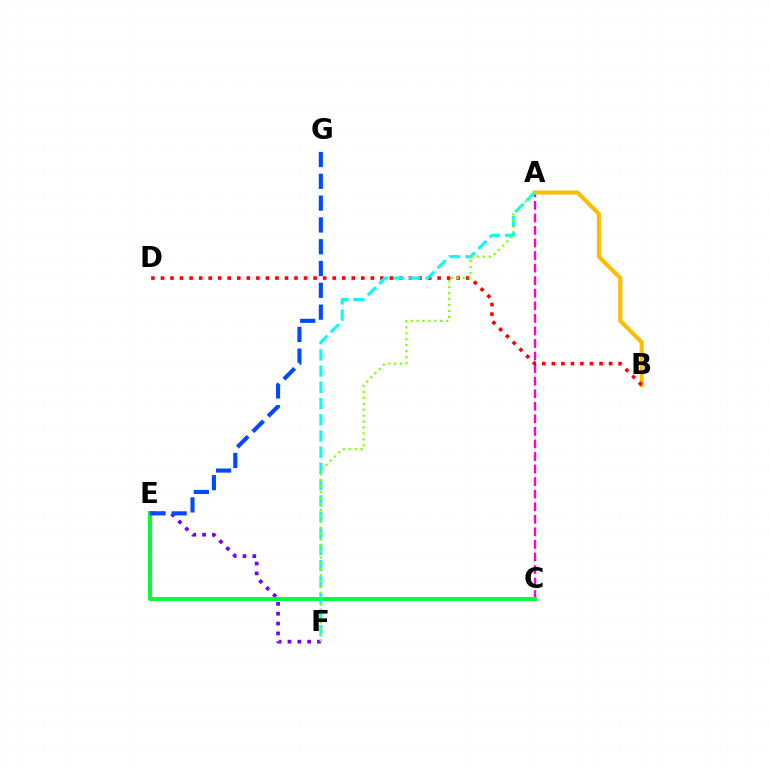{('E', 'F'): [{'color': '#7200ff', 'line_style': 'dotted', 'thickness': 2.67}], ('A', 'C'): [{'color': '#ff00cf', 'line_style': 'dashed', 'thickness': 1.71}], ('A', 'B'): [{'color': '#ffbd00', 'line_style': 'solid', 'thickness': 2.95}], ('C', 'E'): [{'color': '#00ff39', 'line_style': 'solid', 'thickness': 2.83}], ('B', 'D'): [{'color': '#ff0000', 'line_style': 'dotted', 'thickness': 2.59}], ('E', 'G'): [{'color': '#004bff', 'line_style': 'dashed', 'thickness': 2.96}], ('A', 'F'): [{'color': '#00fff6', 'line_style': 'dashed', 'thickness': 2.2}, {'color': '#84ff00', 'line_style': 'dotted', 'thickness': 1.61}]}